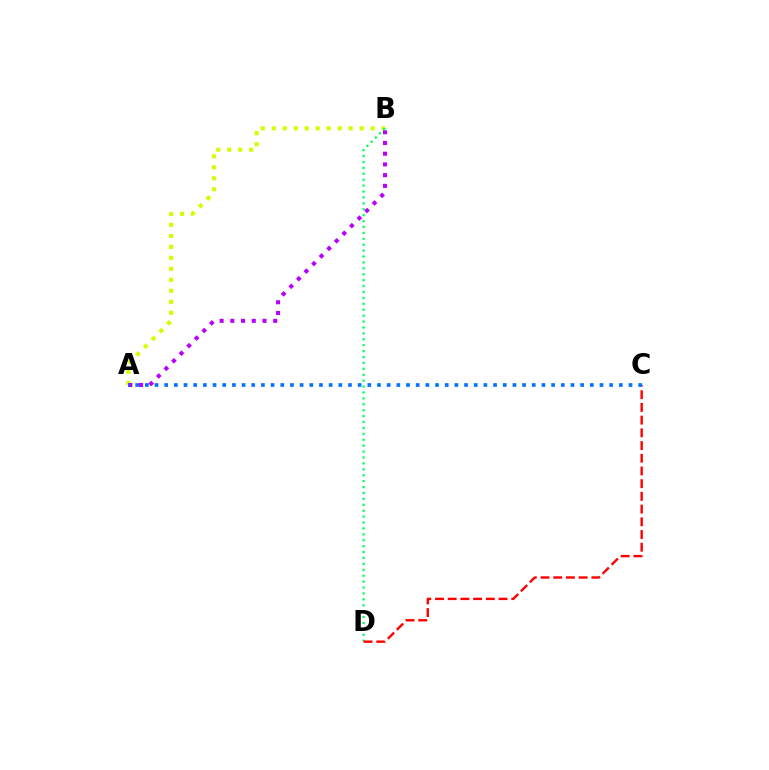{('A', 'B'): [{'color': '#d1ff00', 'line_style': 'dotted', 'thickness': 2.98}, {'color': '#b900ff', 'line_style': 'dotted', 'thickness': 2.91}], ('B', 'D'): [{'color': '#00ff5c', 'line_style': 'dotted', 'thickness': 1.61}], ('C', 'D'): [{'color': '#ff0000', 'line_style': 'dashed', 'thickness': 1.73}], ('A', 'C'): [{'color': '#0074ff', 'line_style': 'dotted', 'thickness': 2.63}]}